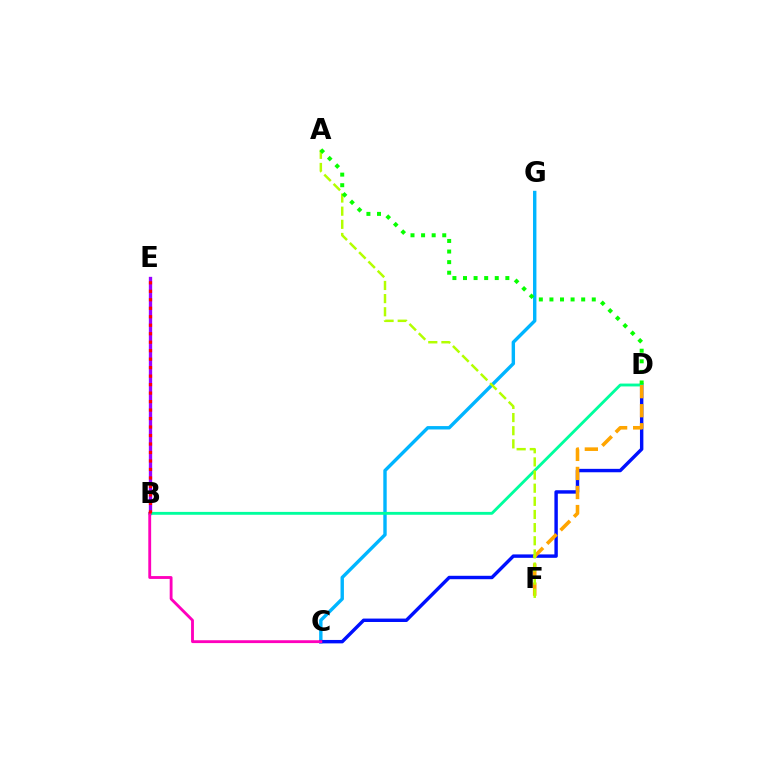{('B', 'E'): [{'color': '#9b00ff', 'line_style': 'solid', 'thickness': 2.39}, {'color': '#ff0000', 'line_style': 'dotted', 'thickness': 2.31}], ('C', 'G'): [{'color': '#00b5ff', 'line_style': 'solid', 'thickness': 2.45}], ('C', 'D'): [{'color': '#0010ff', 'line_style': 'solid', 'thickness': 2.46}], ('B', 'D'): [{'color': '#00ff9d', 'line_style': 'solid', 'thickness': 2.07}], ('D', 'F'): [{'color': '#ffa500', 'line_style': 'dashed', 'thickness': 2.59}], ('B', 'C'): [{'color': '#ff00bd', 'line_style': 'solid', 'thickness': 2.05}], ('A', 'F'): [{'color': '#b3ff00', 'line_style': 'dashed', 'thickness': 1.79}], ('A', 'D'): [{'color': '#08ff00', 'line_style': 'dotted', 'thickness': 2.88}]}